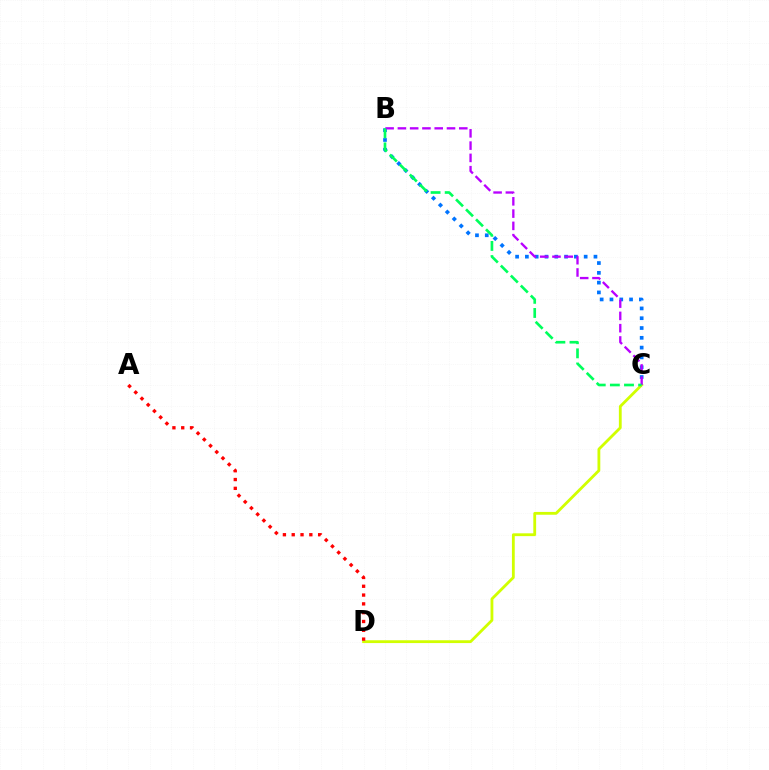{('B', 'C'): [{'color': '#0074ff', 'line_style': 'dotted', 'thickness': 2.66}, {'color': '#b900ff', 'line_style': 'dashed', 'thickness': 1.67}, {'color': '#00ff5c', 'line_style': 'dashed', 'thickness': 1.92}], ('C', 'D'): [{'color': '#d1ff00', 'line_style': 'solid', 'thickness': 2.03}], ('A', 'D'): [{'color': '#ff0000', 'line_style': 'dotted', 'thickness': 2.39}]}